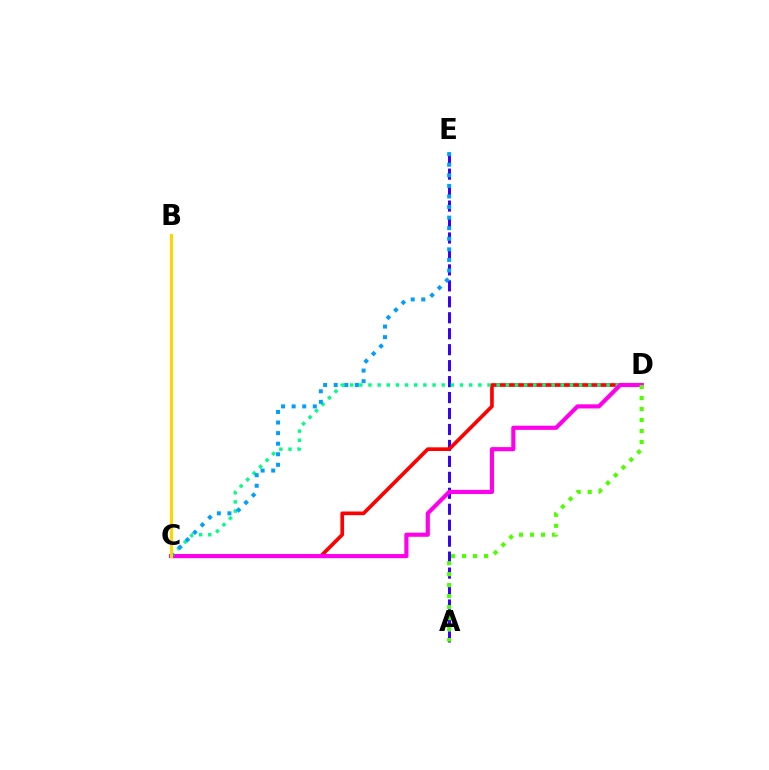{('A', 'E'): [{'color': '#3700ff', 'line_style': 'dashed', 'thickness': 2.17}], ('C', 'D'): [{'color': '#ff0000', 'line_style': 'solid', 'thickness': 2.64}, {'color': '#00ff86', 'line_style': 'dotted', 'thickness': 2.49}, {'color': '#ff00ed', 'line_style': 'solid', 'thickness': 2.98}], ('C', 'E'): [{'color': '#009eff', 'line_style': 'dotted', 'thickness': 2.87}], ('B', 'C'): [{'color': '#ffd500', 'line_style': 'solid', 'thickness': 2.26}], ('A', 'D'): [{'color': '#4fff00', 'line_style': 'dotted', 'thickness': 2.98}]}